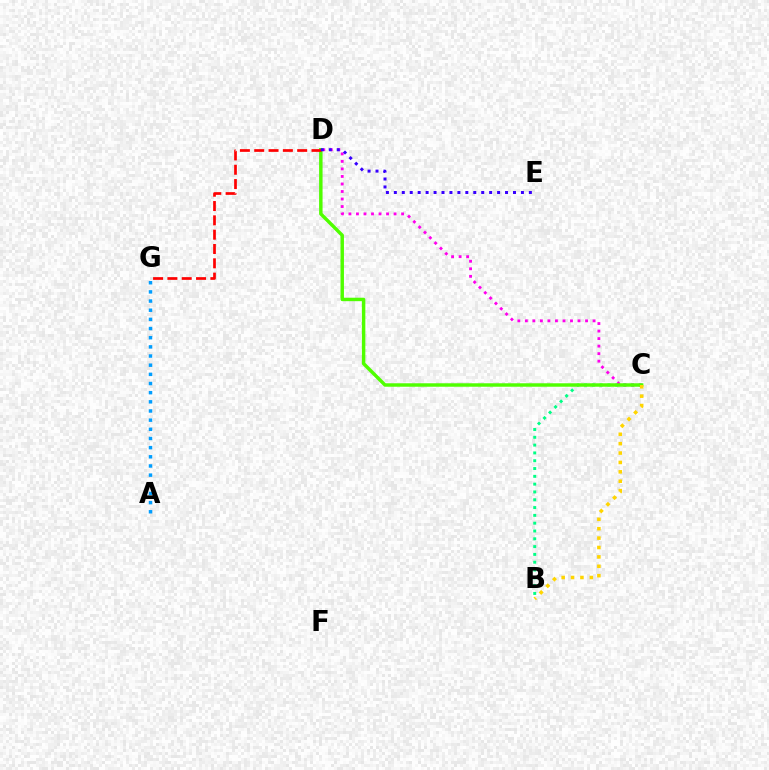{('B', 'C'): [{'color': '#00ff86', 'line_style': 'dotted', 'thickness': 2.12}, {'color': '#ffd500', 'line_style': 'dotted', 'thickness': 2.55}], ('A', 'G'): [{'color': '#009eff', 'line_style': 'dotted', 'thickness': 2.49}], ('C', 'D'): [{'color': '#ff00ed', 'line_style': 'dotted', 'thickness': 2.04}, {'color': '#4fff00', 'line_style': 'solid', 'thickness': 2.49}], ('D', 'G'): [{'color': '#ff0000', 'line_style': 'dashed', 'thickness': 1.95}], ('D', 'E'): [{'color': '#3700ff', 'line_style': 'dotted', 'thickness': 2.16}]}